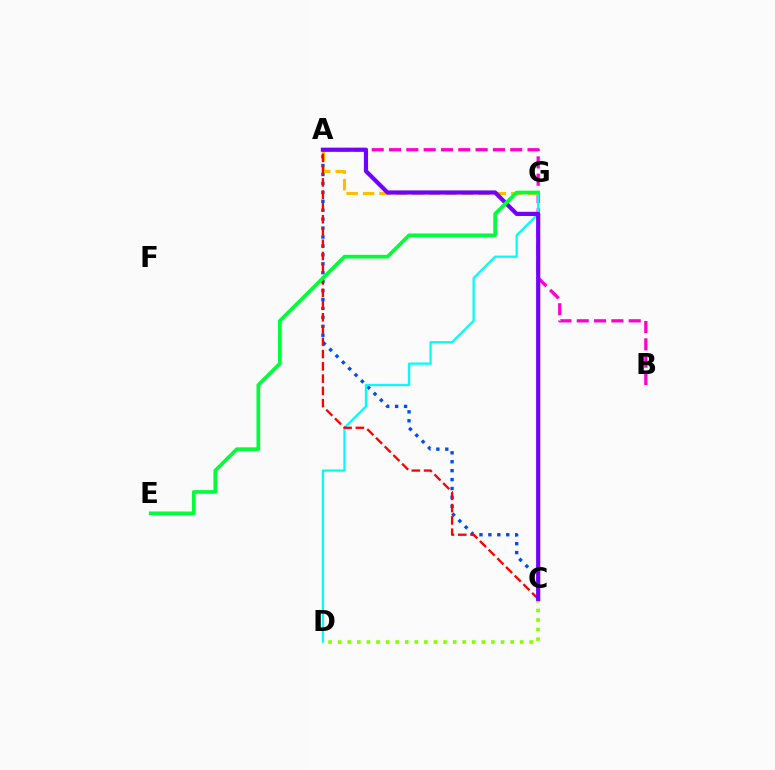{('A', 'B'): [{'color': '#ff00cf', 'line_style': 'dashed', 'thickness': 2.35}], ('A', 'C'): [{'color': '#004bff', 'line_style': 'dotted', 'thickness': 2.43}, {'color': '#ff0000', 'line_style': 'dashed', 'thickness': 1.67}, {'color': '#7200ff', 'line_style': 'solid', 'thickness': 3.0}], ('A', 'G'): [{'color': '#ffbd00', 'line_style': 'dashed', 'thickness': 2.24}], ('D', 'G'): [{'color': '#00fff6', 'line_style': 'solid', 'thickness': 1.64}], ('C', 'D'): [{'color': '#84ff00', 'line_style': 'dotted', 'thickness': 2.6}], ('E', 'G'): [{'color': '#00ff39', 'line_style': 'solid', 'thickness': 2.64}]}